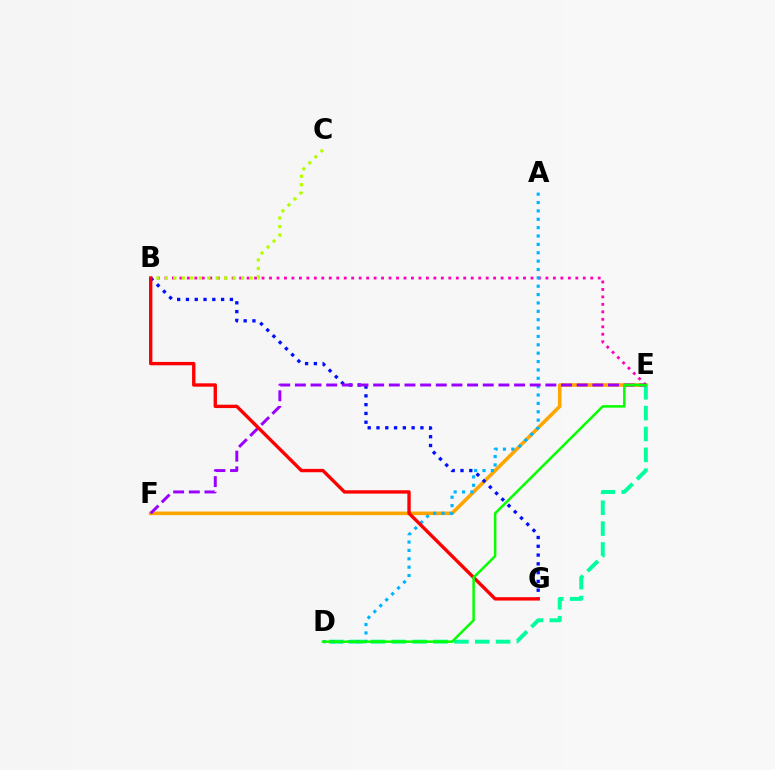{('E', 'F'): [{'color': '#ffa500', 'line_style': 'solid', 'thickness': 2.57}, {'color': '#9b00ff', 'line_style': 'dashed', 'thickness': 2.13}], ('B', 'E'): [{'color': '#ff00bd', 'line_style': 'dotted', 'thickness': 2.03}], ('D', 'E'): [{'color': '#00ff9d', 'line_style': 'dashed', 'thickness': 2.83}, {'color': '#08ff00', 'line_style': 'solid', 'thickness': 1.8}], ('B', 'C'): [{'color': '#b3ff00', 'line_style': 'dotted', 'thickness': 2.3}], ('A', 'D'): [{'color': '#00b5ff', 'line_style': 'dotted', 'thickness': 2.27}], ('B', 'G'): [{'color': '#0010ff', 'line_style': 'dotted', 'thickness': 2.39}, {'color': '#ff0000', 'line_style': 'solid', 'thickness': 2.42}]}